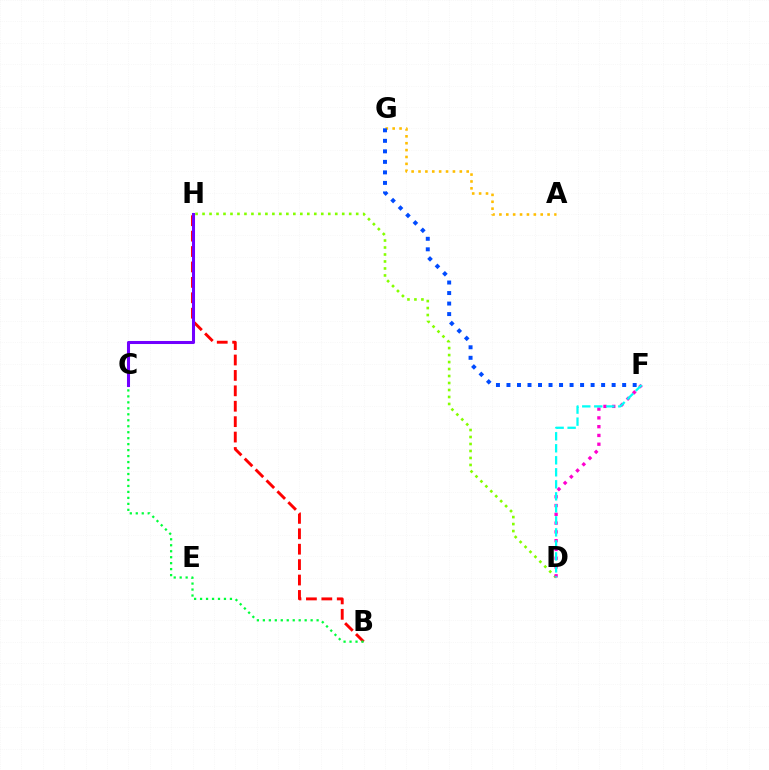{('D', 'H'): [{'color': '#84ff00', 'line_style': 'dotted', 'thickness': 1.9}], ('D', 'F'): [{'color': '#ff00cf', 'line_style': 'dotted', 'thickness': 2.39}, {'color': '#00fff6', 'line_style': 'dashed', 'thickness': 1.63}], ('A', 'G'): [{'color': '#ffbd00', 'line_style': 'dotted', 'thickness': 1.87}], ('B', 'H'): [{'color': '#ff0000', 'line_style': 'dashed', 'thickness': 2.09}], ('B', 'C'): [{'color': '#00ff39', 'line_style': 'dotted', 'thickness': 1.62}], ('C', 'H'): [{'color': '#7200ff', 'line_style': 'solid', 'thickness': 2.19}], ('F', 'G'): [{'color': '#004bff', 'line_style': 'dotted', 'thickness': 2.86}]}